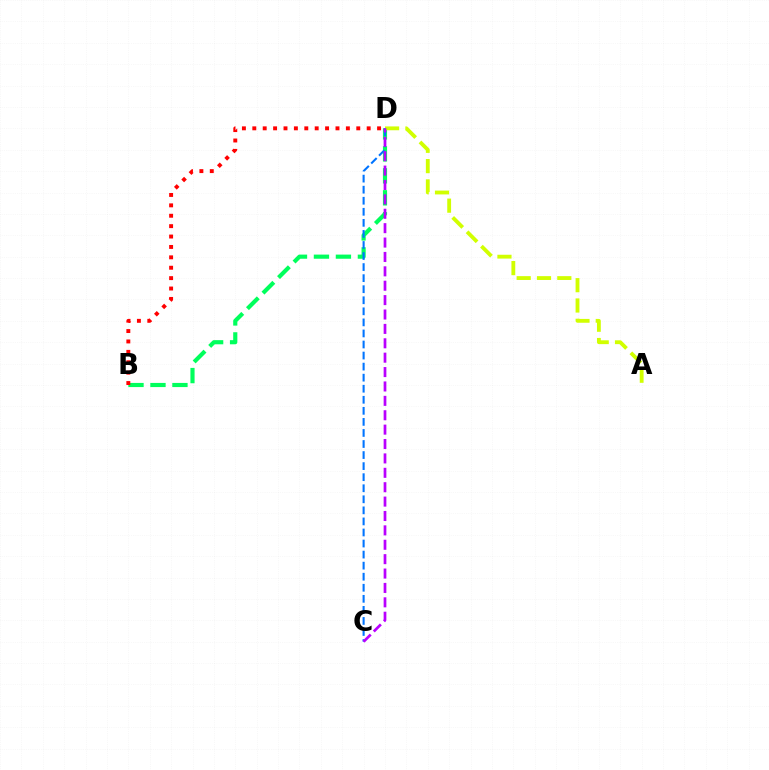{('B', 'D'): [{'color': '#00ff5c', 'line_style': 'dashed', 'thickness': 2.98}, {'color': '#ff0000', 'line_style': 'dotted', 'thickness': 2.82}], ('A', 'D'): [{'color': '#d1ff00', 'line_style': 'dashed', 'thickness': 2.76}], ('C', 'D'): [{'color': '#0074ff', 'line_style': 'dashed', 'thickness': 1.5}, {'color': '#b900ff', 'line_style': 'dashed', 'thickness': 1.96}]}